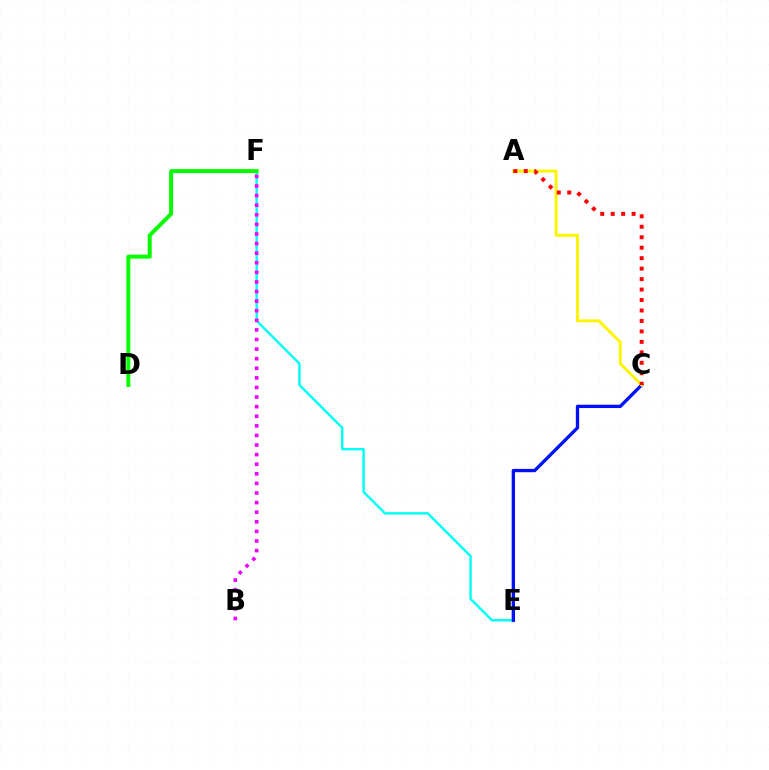{('E', 'F'): [{'color': '#00fff6', 'line_style': 'solid', 'thickness': 1.72}], ('C', 'E'): [{'color': '#0010ff', 'line_style': 'solid', 'thickness': 2.39}], ('A', 'C'): [{'color': '#fcf500', 'line_style': 'solid', 'thickness': 2.11}, {'color': '#ff0000', 'line_style': 'dotted', 'thickness': 2.84}], ('D', 'F'): [{'color': '#08ff00', 'line_style': 'solid', 'thickness': 2.86}], ('B', 'F'): [{'color': '#ee00ff', 'line_style': 'dotted', 'thickness': 2.61}]}